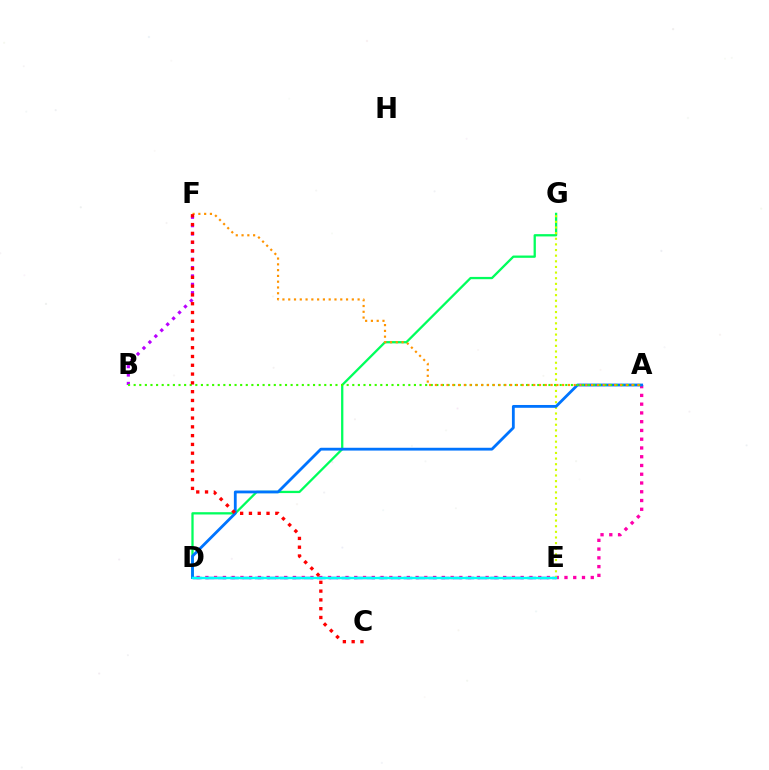{('B', 'F'): [{'color': '#b900ff', 'line_style': 'dotted', 'thickness': 2.28}], ('A', 'D'): [{'color': '#ff00ac', 'line_style': 'dotted', 'thickness': 2.38}, {'color': '#0074ff', 'line_style': 'solid', 'thickness': 2.02}], ('D', 'E'): [{'color': '#2500ff', 'line_style': 'dashed', 'thickness': 1.68}, {'color': '#00fff6', 'line_style': 'solid', 'thickness': 1.74}], ('D', 'G'): [{'color': '#00ff5c', 'line_style': 'solid', 'thickness': 1.65}], ('E', 'G'): [{'color': '#d1ff00', 'line_style': 'dotted', 'thickness': 1.53}], ('A', 'B'): [{'color': '#3dff00', 'line_style': 'dotted', 'thickness': 1.52}], ('A', 'F'): [{'color': '#ff9400', 'line_style': 'dotted', 'thickness': 1.57}], ('C', 'F'): [{'color': '#ff0000', 'line_style': 'dotted', 'thickness': 2.39}]}